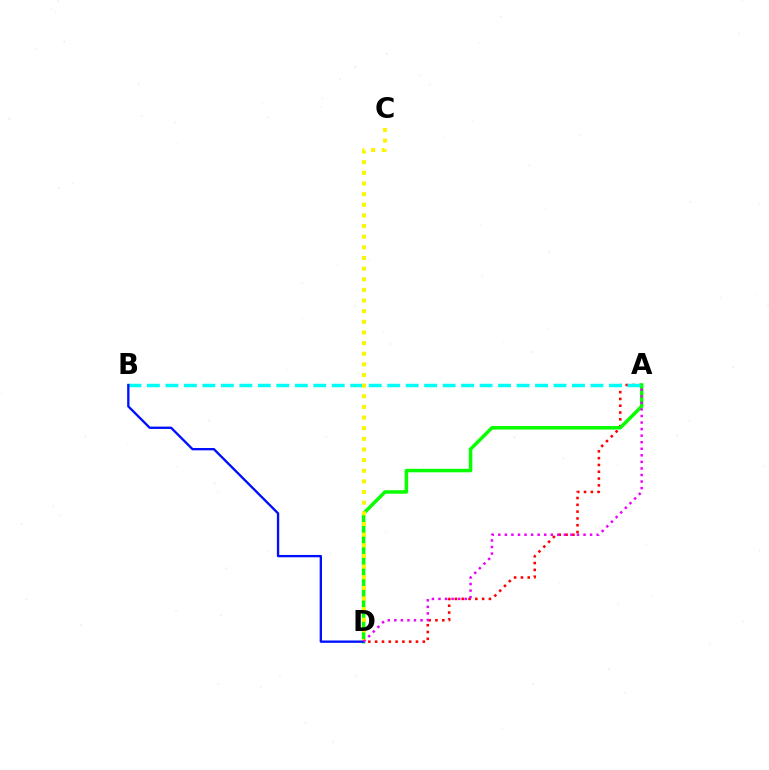{('A', 'D'): [{'color': '#ff0000', 'line_style': 'dotted', 'thickness': 1.85}, {'color': '#08ff00', 'line_style': 'solid', 'thickness': 2.52}, {'color': '#ee00ff', 'line_style': 'dotted', 'thickness': 1.78}], ('A', 'B'): [{'color': '#00fff6', 'line_style': 'dashed', 'thickness': 2.51}], ('C', 'D'): [{'color': '#fcf500', 'line_style': 'dotted', 'thickness': 2.89}], ('B', 'D'): [{'color': '#0010ff', 'line_style': 'solid', 'thickness': 1.69}]}